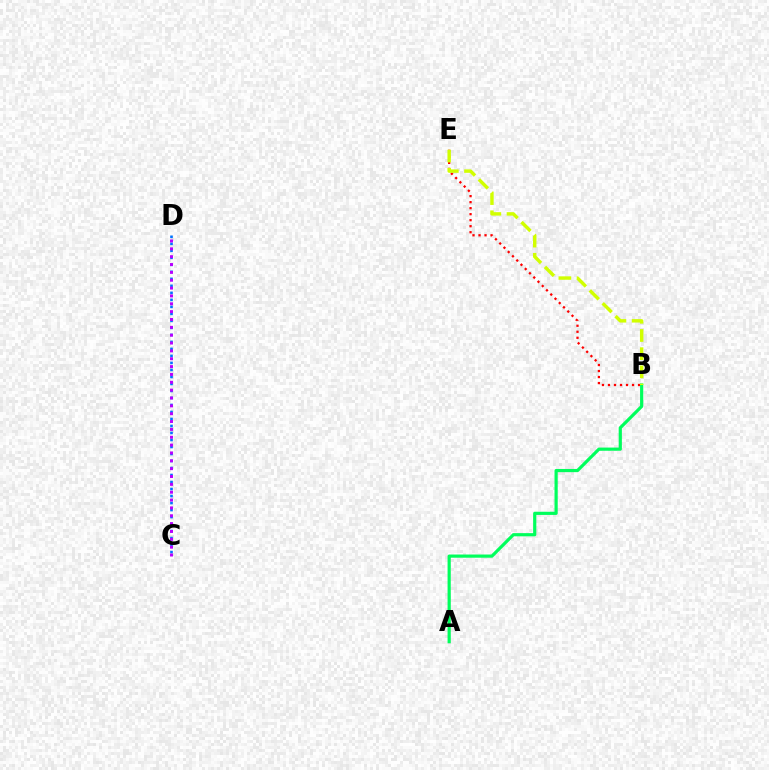{('B', 'E'): [{'color': '#ff0000', 'line_style': 'dotted', 'thickness': 1.63}, {'color': '#d1ff00', 'line_style': 'dashed', 'thickness': 2.47}], ('A', 'B'): [{'color': '#00ff5c', 'line_style': 'solid', 'thickness': 2.3}], ('C', 'D'): [{'color': '#0074ff', 'line_style': 'dotted', 'thickness': 1.9}, {'color': '#b900ff', 'line_style': 'dotted', 'thickness': 2.13}]}